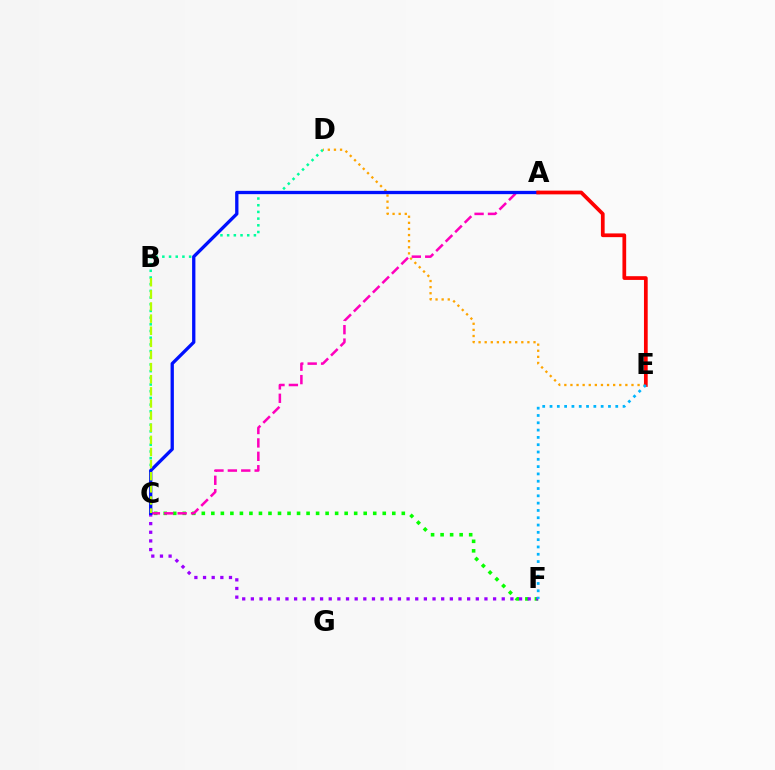{('C', 'D'): [{'color': '#00ff9d', 'line_style': 'dotted', 'thickness': 1.82}], ('C', 'F'): [{'color': '#08ff00', 'line_style': 'dotted', 'thickness': 2.59}, {'color': '#9b00ff', 'line_style': 'dotted', 'thickness': 2.35}], ('D', 'E'): [{'color': '#ffa500', 'line_style': 'dotted', 'thickness': 1.66}], ('A', 'C'): [{'color': '#ff00bd', 'line_style': 'dashed', 'thickness': 1.82}, {'color': '#0010ff', 'line_style': 'solid', 'thickness': 2.38}], ('A', 'E'): [{'color': '#ff0000', 'line_style': 'solid', 'thickness': 2.68}], ('E', 'F'): [{'color': '#00b5ff', 'line_style': 'dotted', 'thickness': 1.98}], ('B', 'C'): [{'color': '#b3ff00', 'line_style': 'dashed', 'thickness': 1.65}]}